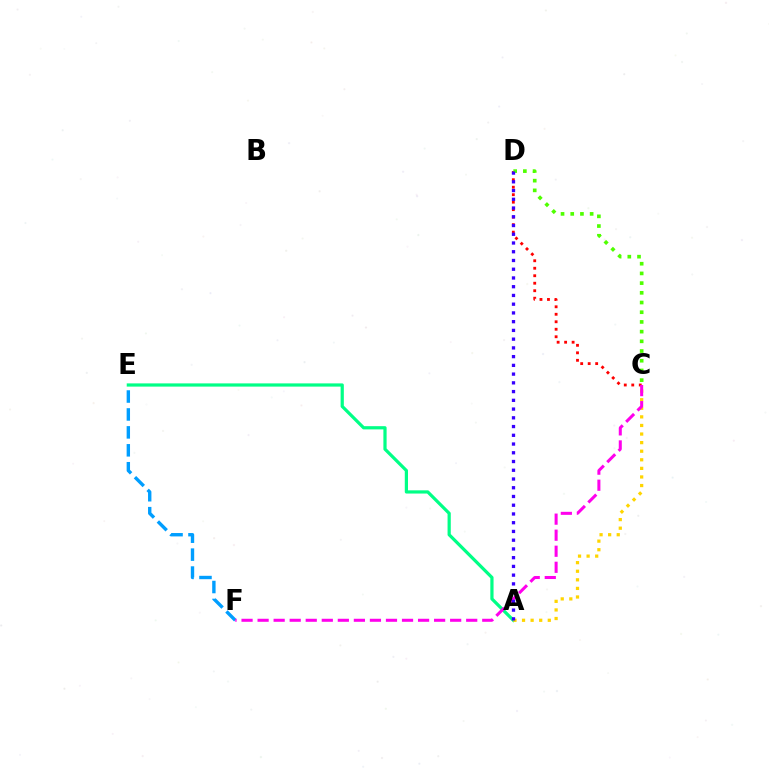{('C', 'D'): [{'color': '#ff0000', 'line_style': 'dotted', 'thickness': 2.04}, {'color': '#4fff00', 'line_style': 'dotted', 'thickness': 2.64}], ('A', 'E'): [{'color': '#00ff86', 'line_style': 'solid', 'thickness': 2.32}], ('A', 'C'): [{'color': '#ffd500', 'line_style': 'dotted', 'thickness': 2.33}], ('E', 'F'): [{'color': '#009eff', 'line_style': 'dashed', 'thickness': 2.44}], ('C', 'F'): [{'color': '#ff00ed', 'line_style': 'dashed', 'thickness': 2.18}], ('A', 'D'): [{'color': '#3700ff', 'line_style': 'dotted', 'thickness': 2.37}]}